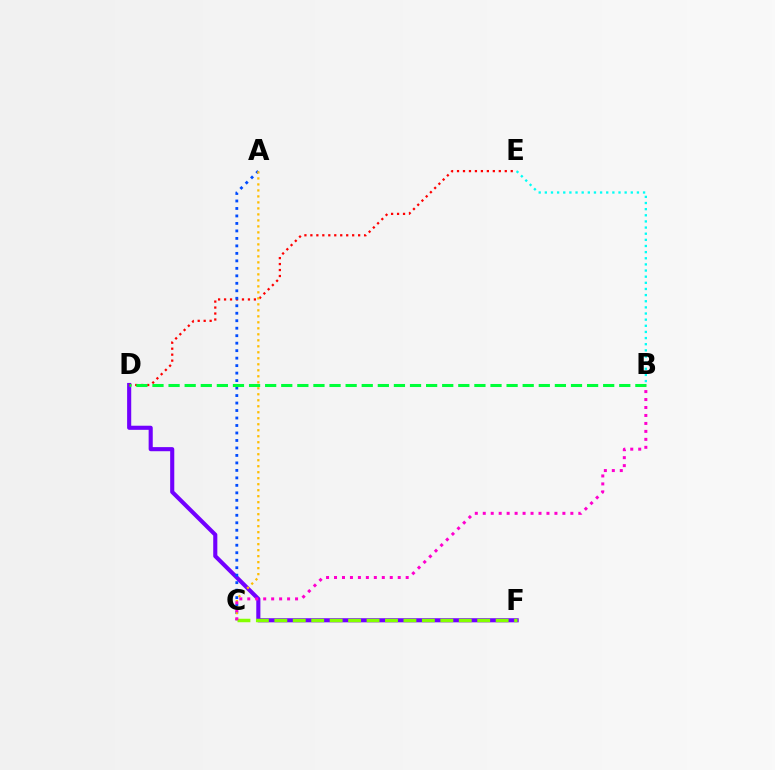{('D', 'F'): [{'color': '#7200ff', 'line_style': 'solid', 'thickness': 2.96}], ('D', 'E'): [{'color': '#ff0000', 'line_style': 'dotted', 'thickness': 1.62}], ('A', 'C'): [{'color': '#004bff', 'line_style': 'dotted', 'thickness': 2.03}, {'color': '#ffbd00', 'line_style': 'dotted', 'thickness': 1.63}], ('B', 'E'): [{'color': '#00fff6', 'line_style': 'dotted', 'thickness': 1.67}], ('B', 'D'): [{'color': '#00ff39', 'line_style': 'dashed', 'thickness': 2.19}], ('C', 'F'): [{'color': '#84ff00', 'line_style': 'dashed', 'thickness': 2.51}], ('B', 'C'): [{'color': '#ff00cf', 'line_style': 'dotted', 'thickness': 2.16}]}